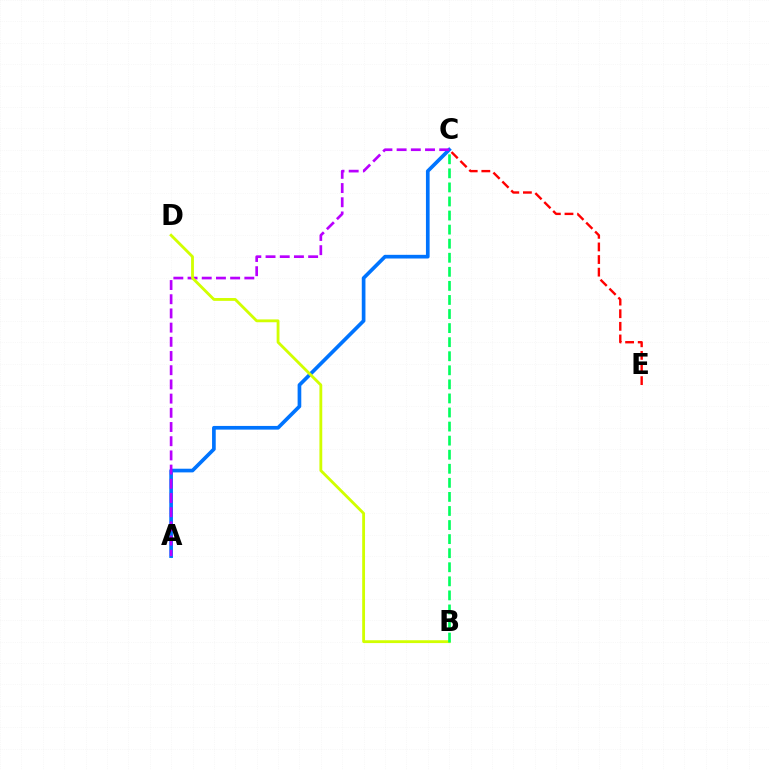{('A', 'C'): [{'color': '#0074ff', 'line_style': 'solid', 'thickness': 2.65}, {'color': '#b900ff', 'line_style': 'dashed', 'thickness': 1.93}], ('C', 'E'): [{'color': '#ff0000', 'line_style': 'dashed', 'thickness': 1.71}], ('B', 'D'): [{'color': '#d1ff00', 'line_style': 'solid', 'thickness': 2.04}], ('B', 'C'): [{'color': '#00ff5c', 'line_style': 'dashed', 'thickness': 1.91}]}